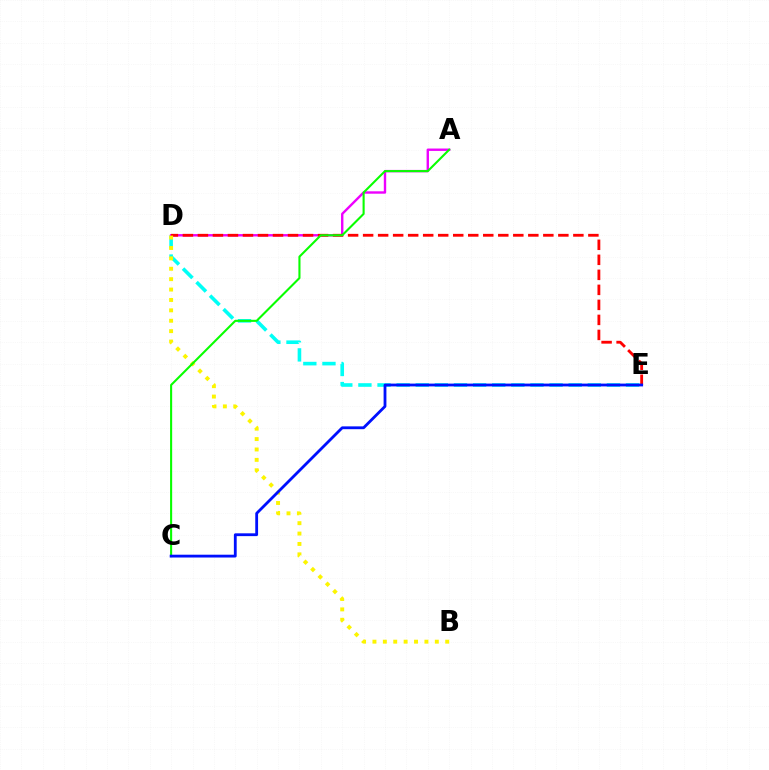{('D', 'E'): [{'color': '#00fff6', 'line_style': 'dashed', 'thickness': 2.6}, {'color': '#ff0000', 'line_style': 'dashed', 'thickness': 2.04}], ('A', 'D'): [{'color': '#ee00ff', 'line_style': 'solid', 'thickness': 1.72}], ('B', 'D'): [{'color': '#fcf500', 'line_style': 'dotted', 'thickness': 2.82}], ('A', 'C'): [{'color': '#08ff00', 'line_style': 'solid', 'thickness': 1.51}], ('C', 'E'): [{'color': '#0010ff', 'line_style': 'solid', 'thickness': 2.03}]}